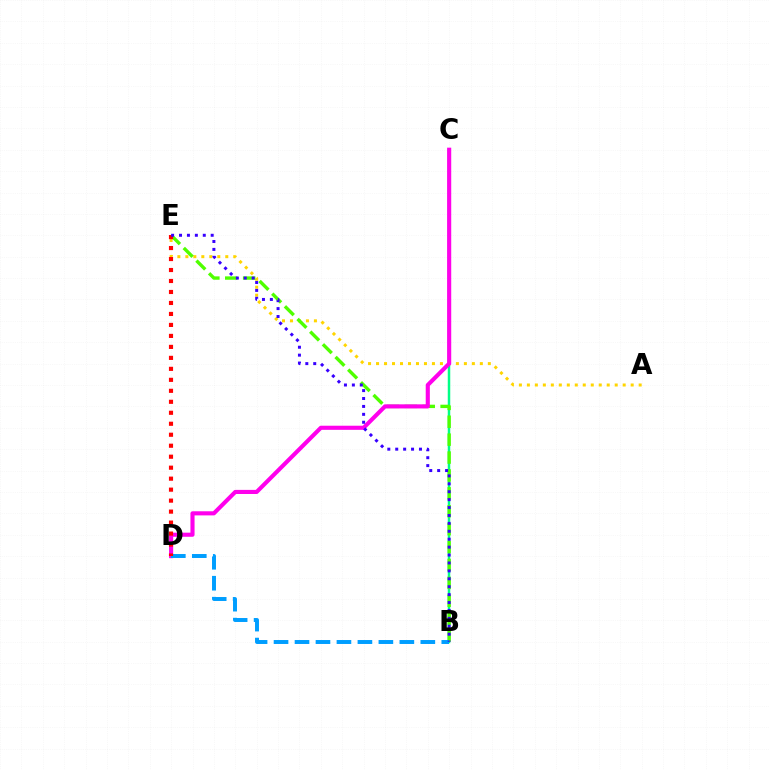{('A', 'E'): [{'color': '#ffd500', 'line_style': 'dotted', 'thickness': 2.17}], ('B', 'C'): [{'color': '#00ff86', 'line_style': 'solid', 'thickness': 1.8}], ('B', 'E'): [{'color': '#4fff00', 'line_style': 'dashed', 'thickness': 2.43}, {'color': '#3700ff', 'line_style': 'dotted', 'thickness': 2.15}], ('C', 'D'): [{'color': '#ff00ed', 'line_style': 'solid', 'thickness': 2.96}], ('B', 'D'): [{'color': '#009eff', 'line_style': 'dashed', 'thickness': 2.85}], ('D', 'E'): [{'color': '#ff0000', 'line_style': 'dotted', 'thickness': 2.98}]}